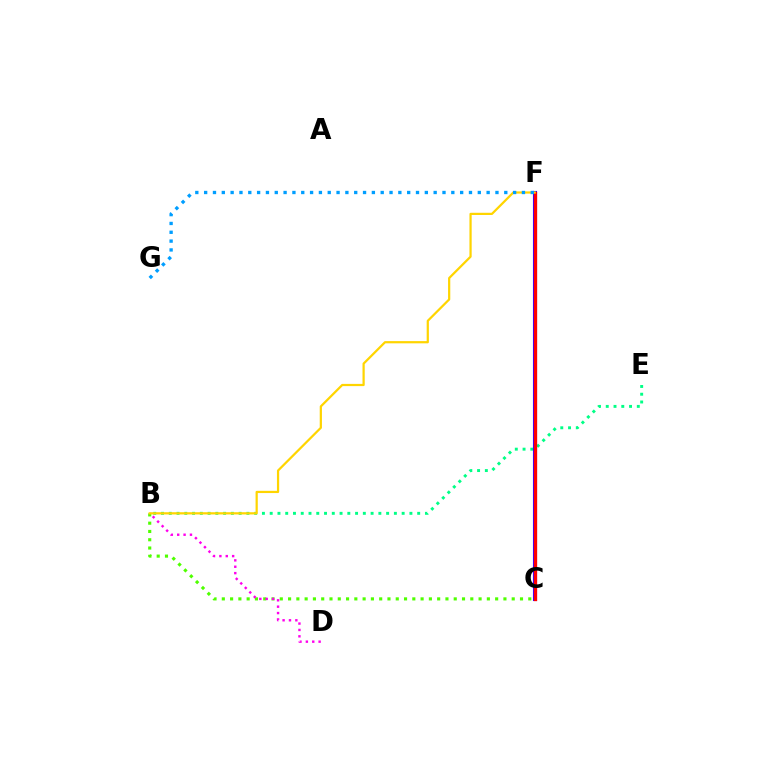{('B', 'E'): [{'color': '#00ff86', 'line_style': 'dotted', 'thickness': 2.11}], ('B', 'C'): [{'color': '#4fff00', 'line_style': 'dotted', 'thickness': 2.25}], ('B', 'D'): [{'color': '#ff00ed', 'line_style': 'dotted', 'thickness': 1.73}], ('C', 'F'): [{'color': '#3700ff', 'line_style': 'solid', 'thickness': 2.95}, {'color': '#ff0000', 'line_style': 'solid', 'thickness': 2.33}], ('B', 'F'): [{'color': '#ffd500', 'line_style': 'solid', 'thickness': 1.6}], ('F', 'G'): [{'color': '#009eff', 'line_style': 'dotted', 'thickness': 2.4}]}